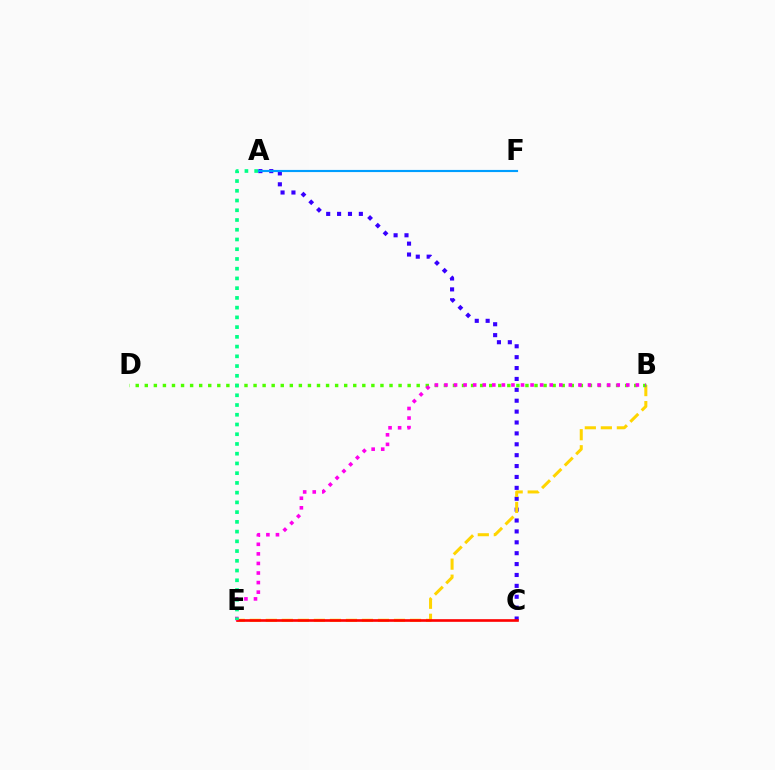{('A', 'C'): [{'color': '#3700ff', 'line_style': 'dotted', 'thickness': 2.96}], ('B', 'E'): [{'color': '#ffd500', 'line_style': 'dashed', 'thickness': 2.18}, {'color': '#ff00ed', 'line_style': 'dotted', 'thickness': 2.6}], ('B', 'D'): [{'color': '#4fff00', 'line_style': 'dotted', 'thickness': 2.46}], ('A', 'F'): [{'color': '#009eff', 'line_style': 'solid', 'thickness': 1.55}], ('C', 'E'): [{'color': '#ff0000', 'line_style': 'solid', 'thickness': 1.9}], ('A', 'E'): [{'color': '#00ff86', 'line_style': 'dotted', 'thickness': 2.65}]}